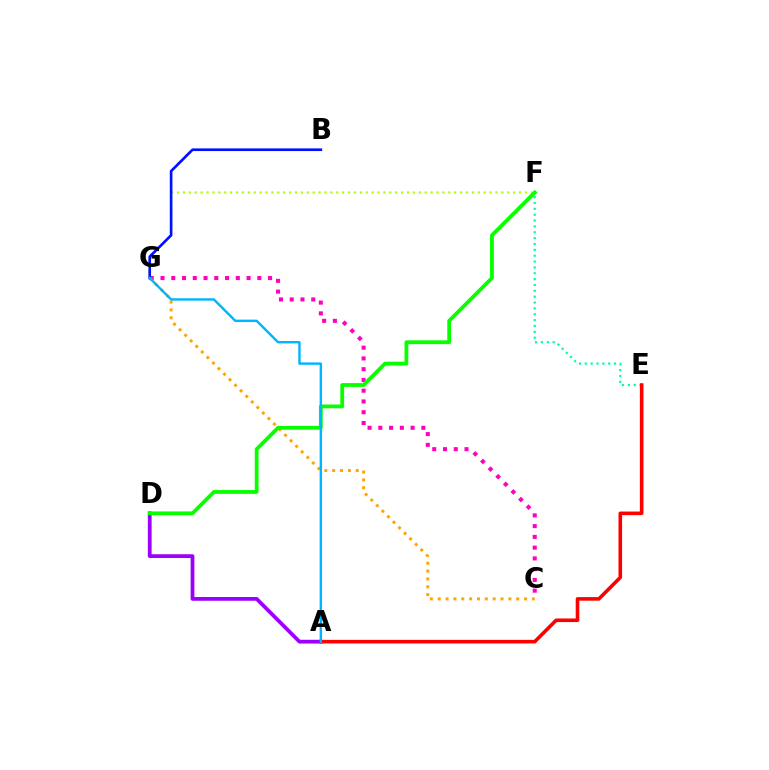{('C', 'G'): [{'color': '#ff00bd', 'line_style': 'dotted', 'thickness': 2.92}, {'color': '#ffa500', 'line_style': 'dotted', 'thickness': 2.13}], ('F', 'G'): [{'color': '#b3ff00', 'line_style': 'dotted', 'thickness': 1.6}], ('A', 'D'): [{'color': '#9b00ff', 'line_style': 'solid', 'thickness': 2.7}], ('E', 'F'): [{'color': '#00ff9d', 'line_style': 'dotted', 'thickness': 1.59}], ('A', 'E'): [{'color': '#ff0000', 'line_style': 'solid', 'thickness': 2.58}], ('D', 'F'): [{'color': '#08ff00', 'line_style': 'solid', 'thickness': 2.73}], ('B', 'G'): [{'color': '#0010ff', 'line_style': 'solid', 'thickness': 1.91}], ('A', 'G'): [{'color': '#00b5ff', 'line_style': 'solid', 'thickness': 1.73}]}